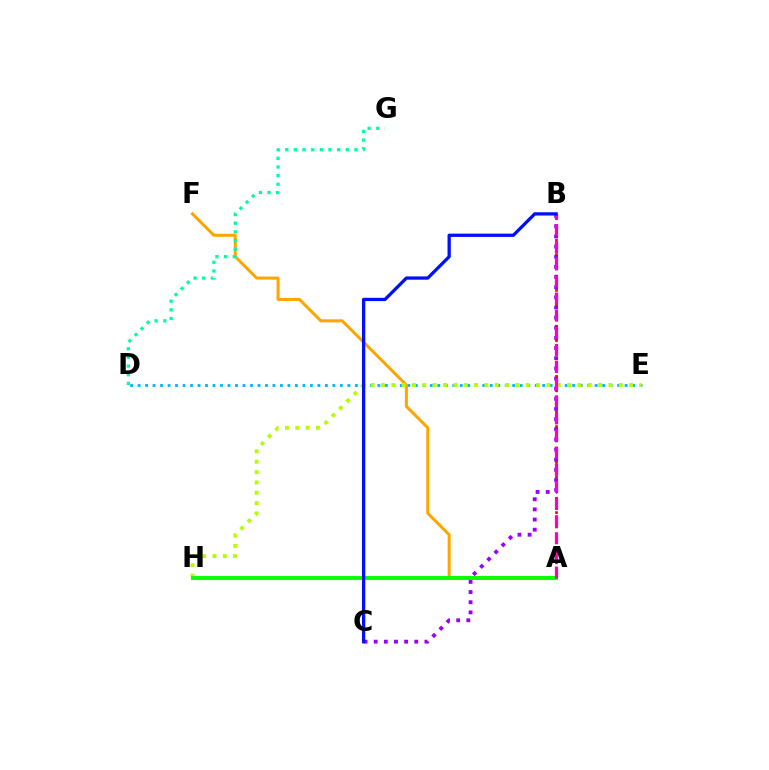{('D', 'E'): [{'color': '#00b5ff', 'line_style': 'dotted', 'thickness': 2.04}], ('A', 'F'): [{'color': '#ffa500', 'line_style': 'solid', 'thickness': 2.17}], ('E', 'H'): [{'color': '#b3ff00', 'line_style': 'dotted', 'thickness': 2.81}], ('B', 'C'): [{'color': '#9b00ff', 'line_style': 'dotted', 'thickness': 2.76}, {'color': '#0010ff', 'line_style': 'solid', 'thickness': 2.36}], ('D', 'G'): [{'color': '#00ff9d', 'line_style': 'dotted', 'thickness': 2.35}], ('A', 'B'): [{'color': '#ff0000', 'line_style': 'dotted', 'thickness': 1.95}, {'color': '#ff00bd', 'line_style': 'dashed', 'thickness': 2.33}], ('A', 'H'): [{'color': '#08ff00', 'line_style': 'solid', 'thickness': 2.81}]}